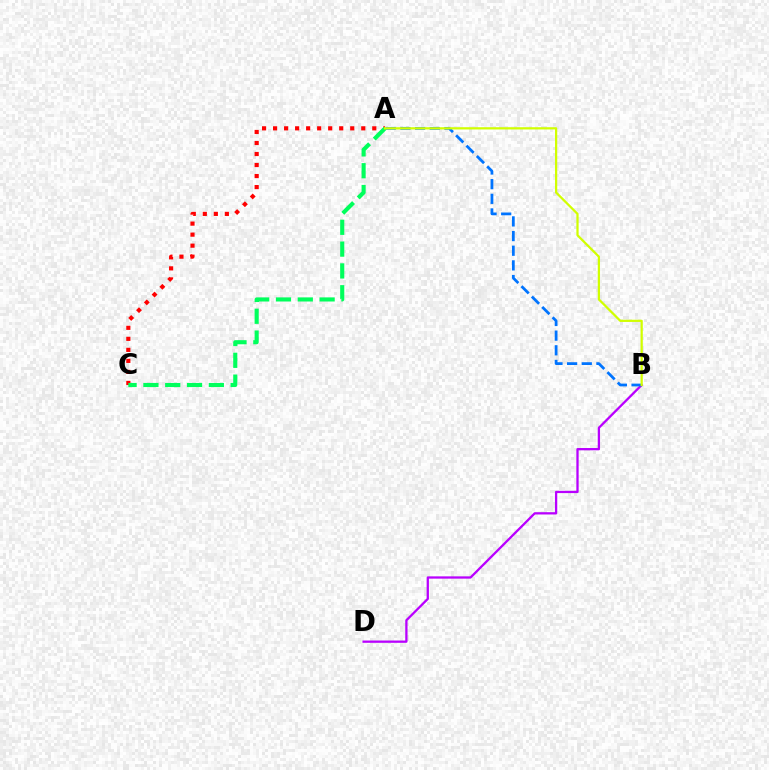{('B', 'D'): [{'color': '#b900ff', 'line_style': 'solid', 'thickness': 1.65}], ('A', 'C'): [{'color': '#ff0000', 'line_style': 'dotted', 'thickness': 2.99}, {'color': '#00ff5c', 'line_style': 'dashed', 'thickness': 2.96}], ('A', 'B'): [{'color': '#0074ff', 'line_style': 'dashed', 'thickness': 1.99}, {'color': '#d1ff00', 'line_style': 'solid', 'thickness': 1.61}]}